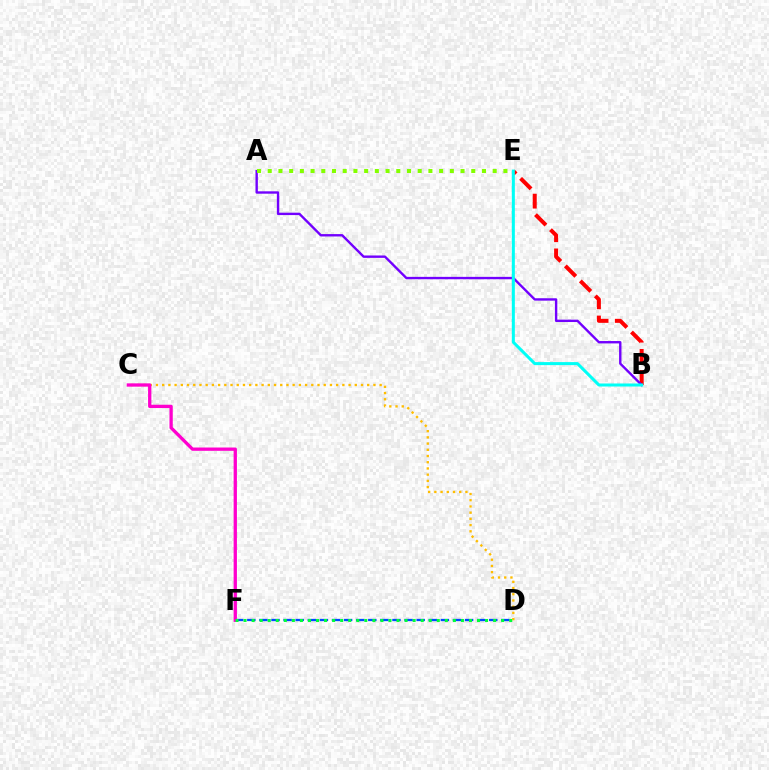{('C', 'D'): [{'color': '#ffbd00', 'line_style': 'dotted', 'thickness': 1.69}], ('B', 'E'): [{'color': '#ff0000', 'line_style': 'dashed', 'thickness': 2.88}, {'color': '#00fff6', 'line_style': 'solid', 'thickness': 2.18}], ('A', 'B'): [{'color': '#7200ff', 'line_style': 'solid', 'thickness': 1.72}], ('A', 'E'): [{'color': '#84ff00', 'line_style': 'dotted', 'thickness': 2.91}], ('D', 'F'): [{'color': '#004bff', 'line_style': 'dashed', 'thickness': 1.64}, {'color': '#00ff39', 'line_style': 'dotted', 'thickness': 2.19}], ('C', 'F'): [{'color': '#ff00cf', 'line_style': 'solid', 'thickness': 2.38}]}